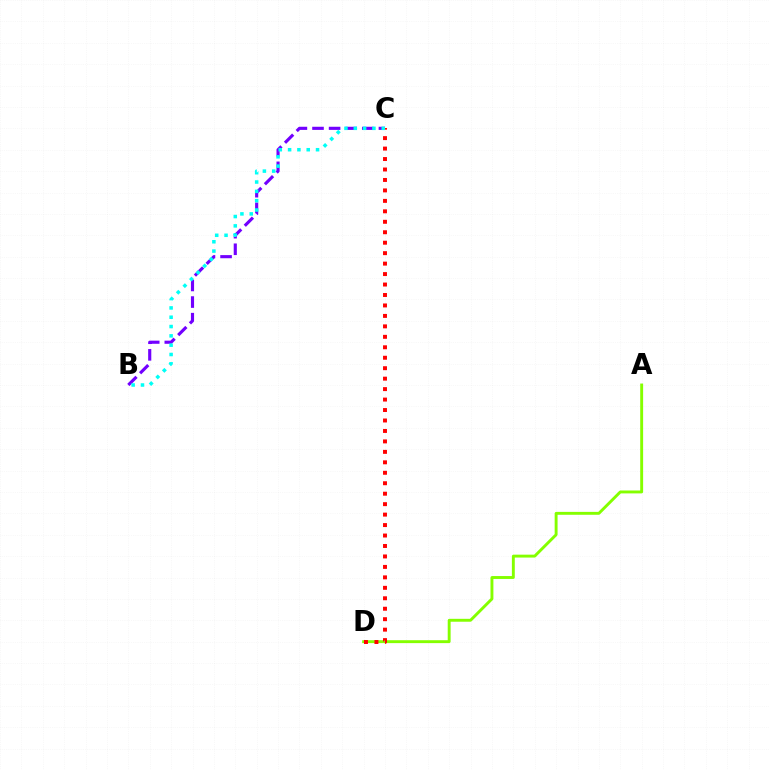{('A', 'D'): [{'color': '#84ff00', 'line_style': 'solid', 'thickness': 2.09}], ('B', 'C'): [{'color': '#7200ff', 'line_style': 'dashed', 'thickness': 2.26}, {'color': '#00fff6', 'line_style': 'dotted', 'thickness': 2.53}], ('C', 'D'): [{'color': '#ff0000', 'line_style': 'dotted', 'thickness': 2.84}]}